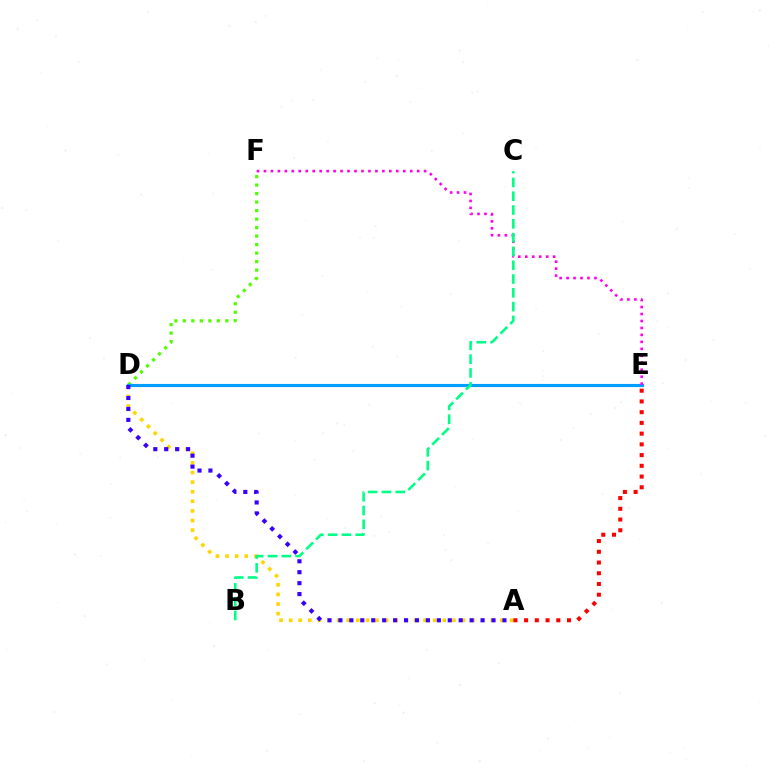{('A', 'D'): [{'color': '#ffd500', 'line_style': 'dotted', 'thickness': 2.61}, {'color': '#3700ff', 'line_style': 'dotted', 'thickness': 2.97}], ('D', 'F'): [{'color': '#4fff00', 'line_style': 'dotted', 'thickness': 2.31}], ('D', 'E'): [{'color': '#009eff', 'line_style': 'solid', 'thickness': 2.25}], ('E', 'F'): [{'color': '#ff00ed', 'line_style': 'dotted', 'thickness': 1.89}], ('A', 'E'): [{'color': '#ff0000', 'line_style': 'dotted', 'thickness': 2.92}], ('B', 'C'): [{'color': '#00ff86', 'line_style': 'dashed', 'thickness': 1.87}]}